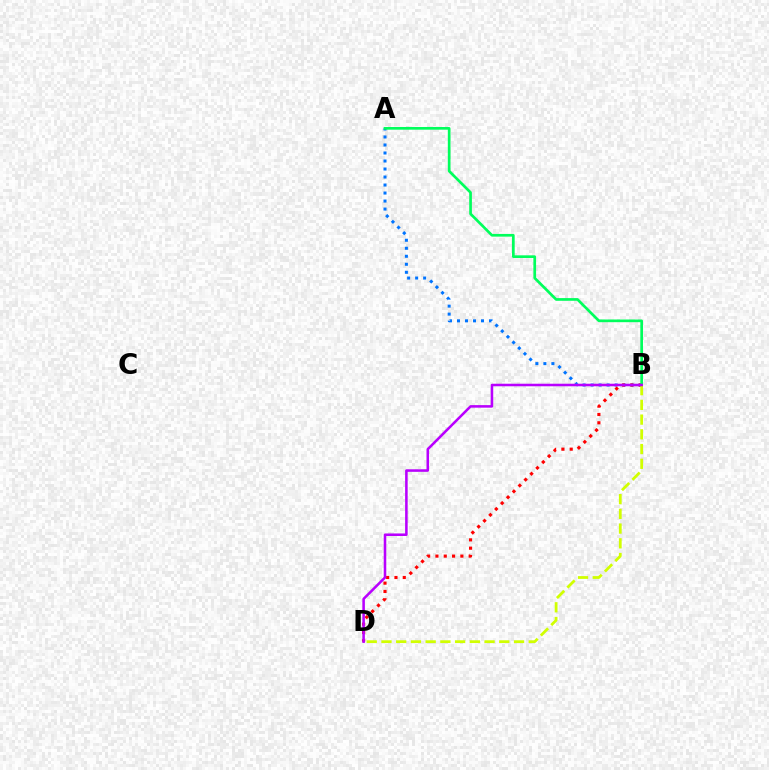{('A', 'B'): [{'color': '#0074ff', 'line_style': 'dotted', 'thickness': 2.18}, {'color': '#00ff5c', 'line_style': 'solid', 'thickness': 1.94}], ('B', 'D'): [{'color': '#ff0000', 'line_style': 'dotted', 'thickness': 2.26}, {'color': '#d1ff00', 'line_style': 'dashed', 'thickness': 2.0}, {'color': '#b900ff', 'line_style': 'solid', 'thickness': 1.84}]}